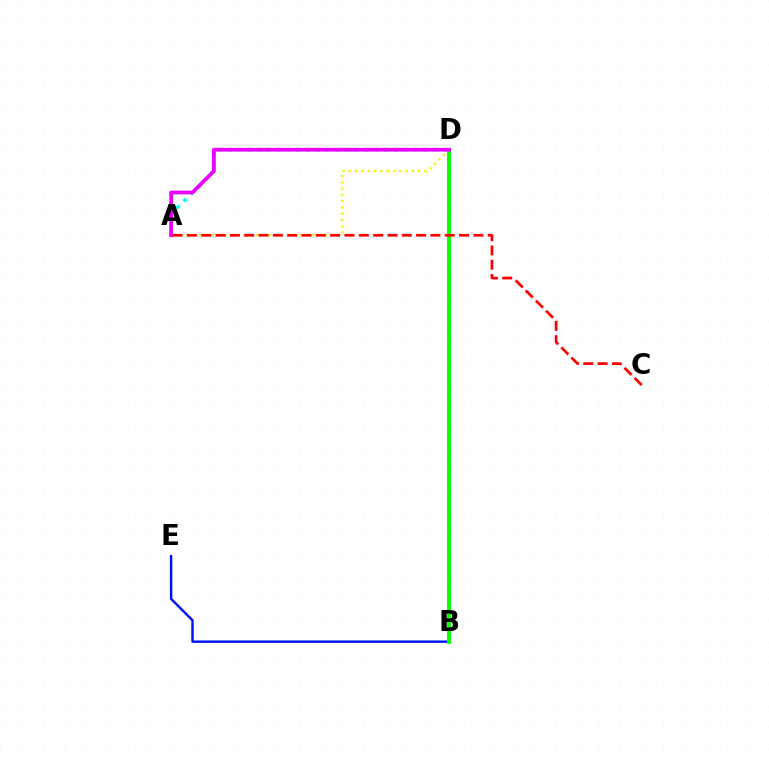{('A', 'D'): [{'color': '#fcf500', 'line_style': 'dotted', 'thickness': 1.71}, {'color': '#00fff6', 'line_style': 'dotted', 'thickness': 2.66}, {'color': '#ee00ff', 'line_style': 'solid', 'thickness': 2.68}], ('B', 'E'): [{'color': '#0010ff', 'line_style': 'solid', 'thickness': 1.73}], ('B', 'D'): [{'color': '#08ff00', 'line_style': 'solid', 'thickness': 2.79}], ('A', 'C'): [{'color': '#ff0000', 'line_style': 'dashed', 'thickness': 1.95}]}